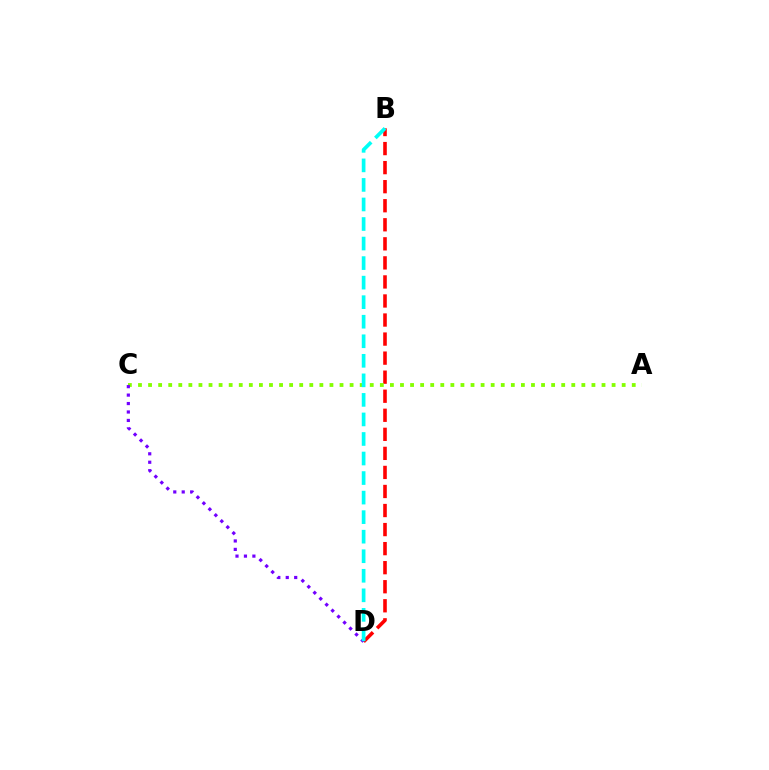{('B', 'D'): [{'color': '#ff0000', 'line_style': 'dashed', 'thickness': 2.59}, {'color': '#00fff6', 'line_style': 'dashed', 'thickness': 2.65}], ('A', 'C'): [{'color': '#84ff00', 'line_style': 'dotted', 'thickness': 2.74}], ('C', 'D'): [{'color': '#7200ff', 'line_style': 'dotted', 'thickness': 2.29}]}